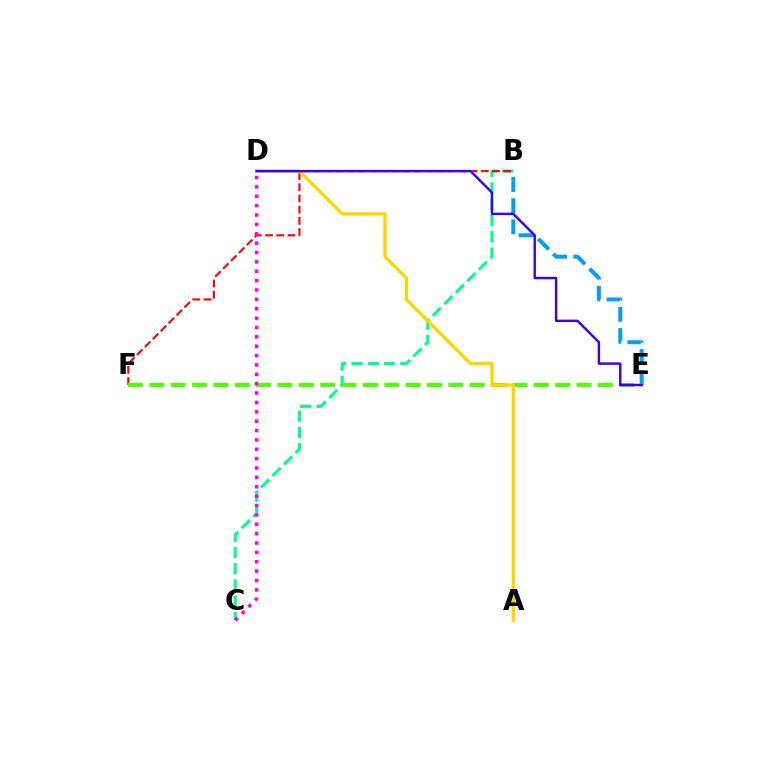{('B', 'E'): [{'color': '#009eff', 'line_style': 'dashed', 'thickness': 2.88}], ('B', 'C'): [{'color': '#00ff86', 'line_style': 'dashed', 'thickness': 2.21}], ('B', 'F'): [{'color': '#ff0000', 'line_style': 'dashed', 'thickness': 1.52}], ('E', 'F'): [{'color': '#4fff00', 'line_style': 'dashed', 'thickness': 2.9}], ('A', 'D'): [{'color': '#ffd500', 'line_style': 'solid', 'thickness': 2.39}], ('D', 'E'): [{'color': '#3700ff', 'line_style': 'solid', 'thickness': 1.75}], ('C', 'D'): [{'color': '#ff00ed', 'line_style': 'dotted', 'thickness': 2.55}]}